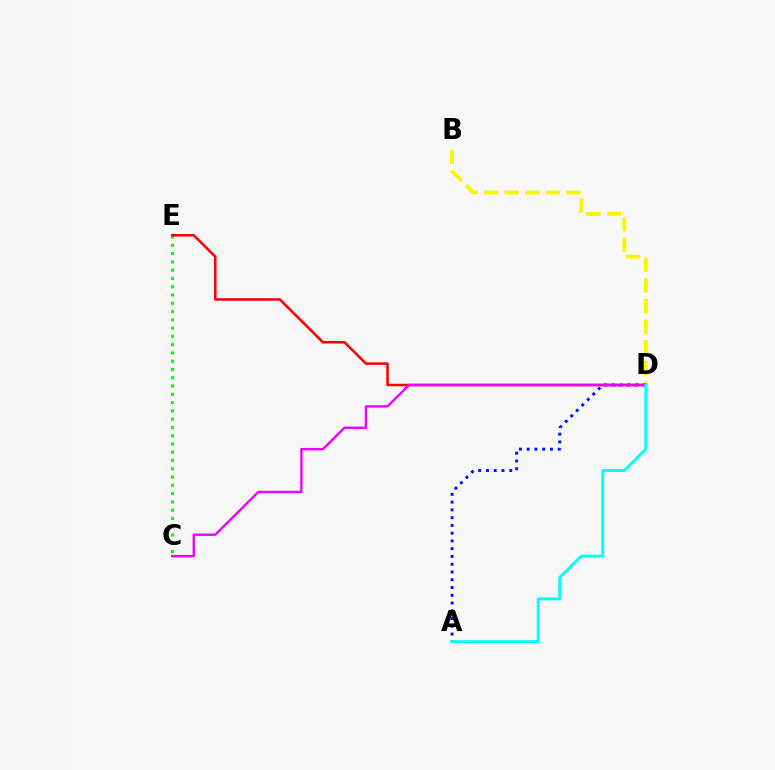{('C', 'E'): [{'color': '#08ff00', 'line_style': 'dotted', 'thickness': 2.25}], ('B', 'D'): [{'color': '#fcf500', 'line_style': 'dashed', 'thickness': 2.8}], ('D', 'E'): [{'color': '#ff0000', 'line_style': 'solid', 'thickness': 1.83}], ('A', 'D'): [{'color': '#0010ff', 'line_style': 'dotted', 'thickness': 2.11}, {'color': '#00fff6', 'line_style': 'solid', 'thickness': 2.1}], ('C', 'D'): [{'color': '#ee00ff', 'line_style': 'solid', 'thickness': 1.71}]}